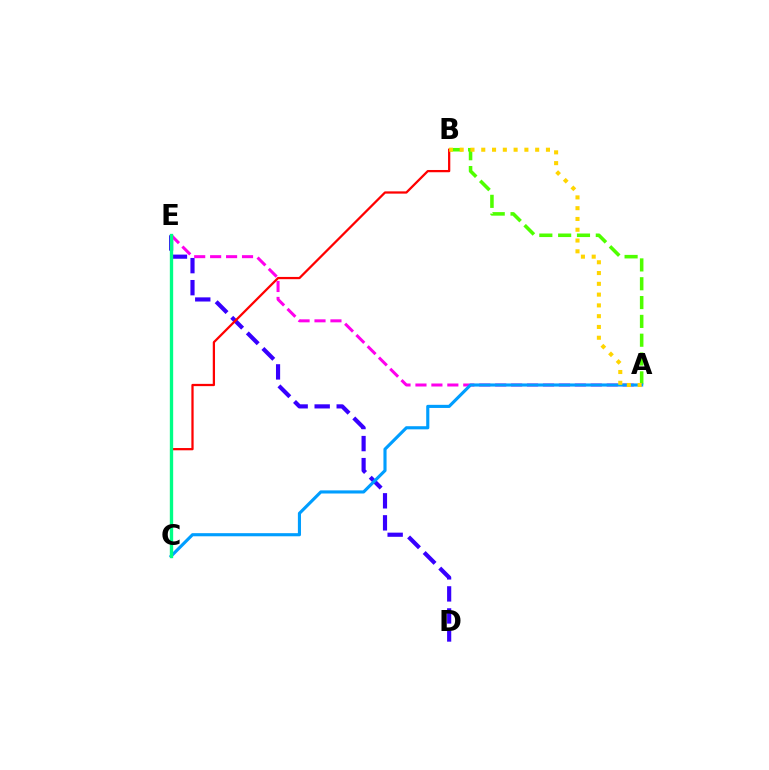{('D', 'E'): [{'color': '#3700ff', 'line_style': 'dashed', 'thickness': 2.99}], ('A', 'B'): [{'color': '#4fff00', 'line_style': 'dashed', 'thickness': 2.56}, {'color': '#ffd500', 'line_style': 'dotted', 'thickness': 2.93}], ('A', 'E'): [{'color': '#ff00ed', 'line_style': 'dashed', 'thickness': 2.17}], ('A', 'C'): [{'color': '#009eff', 'line_style': 'solid', 'thickness': 2.25}], ('B', 'C'): [{'color': '#ff0000', 'line_style': 'solid', 'thickness': 1.62}], ('C', 'E'): [{'color': '#00ff86', 'line_style': 'solid', 'thickness': 2.4}]}